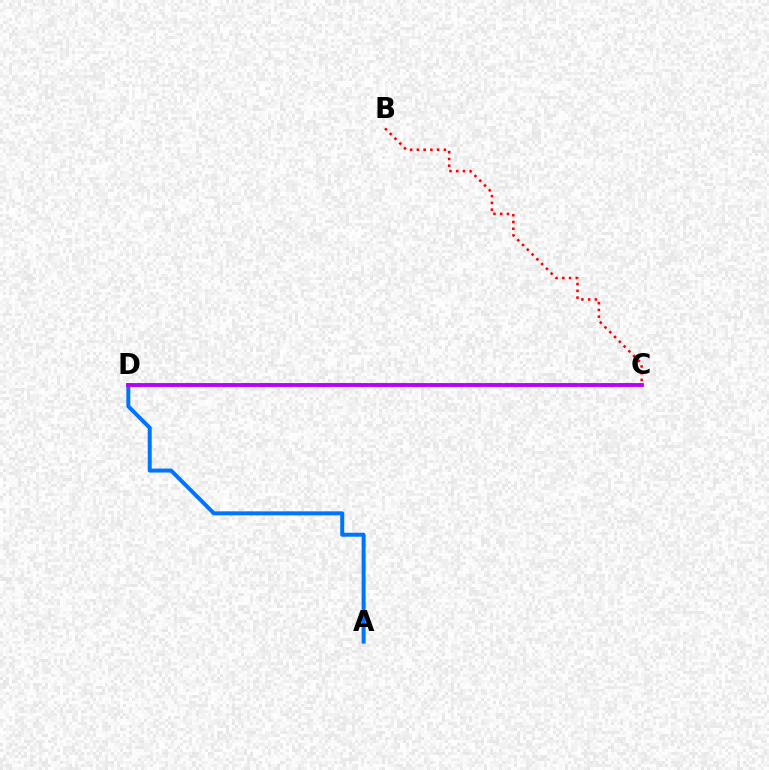{('B', 'C'): [{'color': '#ff0000', 'line_style': 'dotted', 'thickness': 1.83}], ('C', 'D'): [{'color': '#d1ff00', 'line_style': 'dotted', 'thickness': 2.86}, {'color': '#00ff5c', 'line_style': 'dashed', 'thickness': 2.57}, {'color': '#b900ff', 'line_style': 'solid', 'thickness': 2.75}], ('A', 'D'): [{'color': '#0074ff', 'line_style': 'solid', 'thickness': 2.87}]}